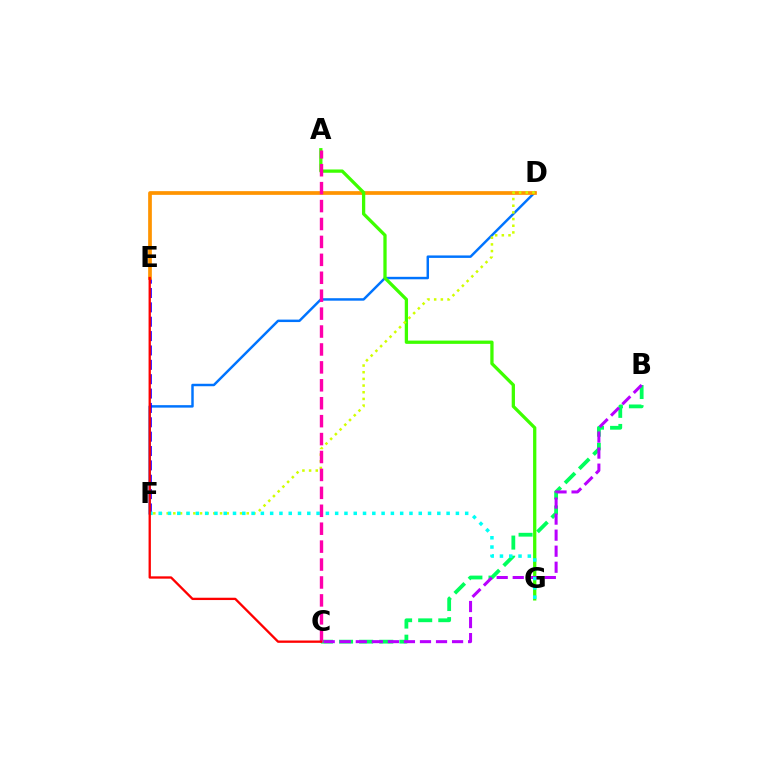{('D', 'F'): [{'color': '#0074ff', 'line_style': 'solid', 'thickness': 1.77}, {'color': '#d1ff00', 'line_style': 'dotted', 'thickness': 1.81}], ('B', 'C'): [{'color': '#00ff5c', 'line_style': 'dashed', 'thickness': 2.73}, {'color': '#b900ff', 'line_style': 'dashed', 'thickness': 2.18}], ('E', 'F'): [{'color': '#2500ff', 'line_style': 'dashed', 'thickness': 1.95}], ('D', 'E'): [{'color': '#ff9400', 'line_style': 'solid', 'thickness': 2.67}], ('A', 'G'): [{'color': '#3dff00', 'line_style': 'solid', 'thickness': 2.36}], ('F', 'G'): [{'color': '#00fff6', 'line_style': 'dotted', 'thickness': 2.52}], ('A', 'C'): [{'color': '#ff00ac', 'line_style': 'dashed', 'thickness': 2.43}], ('C', 'E'): [{'color': '#ff0000', 'line_style': 'solid', 'thickness': 1.67}]}